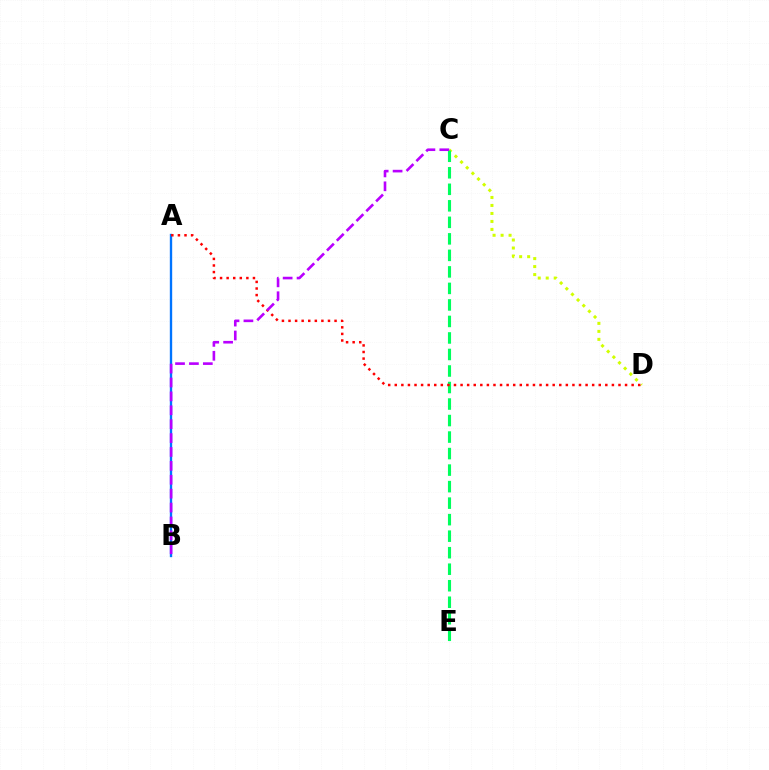{('C', 'D'): [{'color': '#d1ff00', 'line_style': 'dotted', 'thickness': 2.17}], ('A', 'B'): [{'color': '#0074ff', 'line_style': 'solid', 'thickness': 1.7}], ('C', 'E'): [{'color': '#00ff5c', 'line_style': 'dashed', 'thickness': 2.24}], ('A', 'D'): [{'color': '#ff0000', 'line_style': 'dotted', 'thickness': 1.79}], ('B', 'C'): [{'color': '#b900ff', 'line_style': 'dashed', 'thickness': 1.89}]}